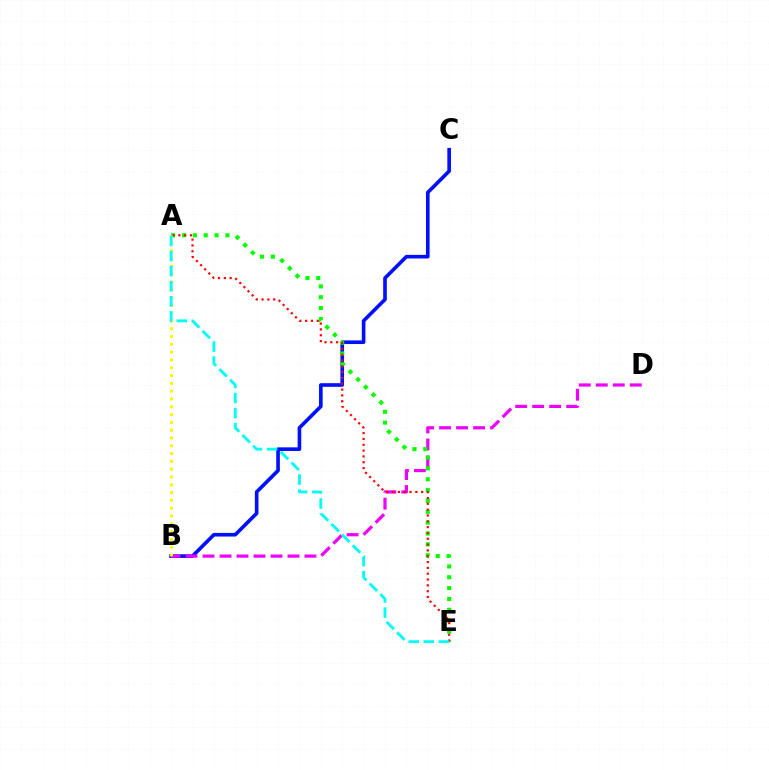{('B', 'C'): [{'color': '#0010ff', 'line_style': 'solid', 'thickness': 2.61}], ('B', 'D'): [{'color': '#ee00ff', 'line_style': 'dashed', 'thickness': 2.31}], ('A', 'E'): [{'color': '#08ff00', 'line_style': 'dotted', 'thickness': 2.95}, {'color': '#ff0000', 'line_style': 'dotted', 'thickness': 1.58}, {'color': '#00fff6', 'line_style': 'dashed', 'thickness': 2.05}], ('A', 'B'): [{'color': '#fcf500', 'line_style': 'dotted', 'thickness': 2.12}]}